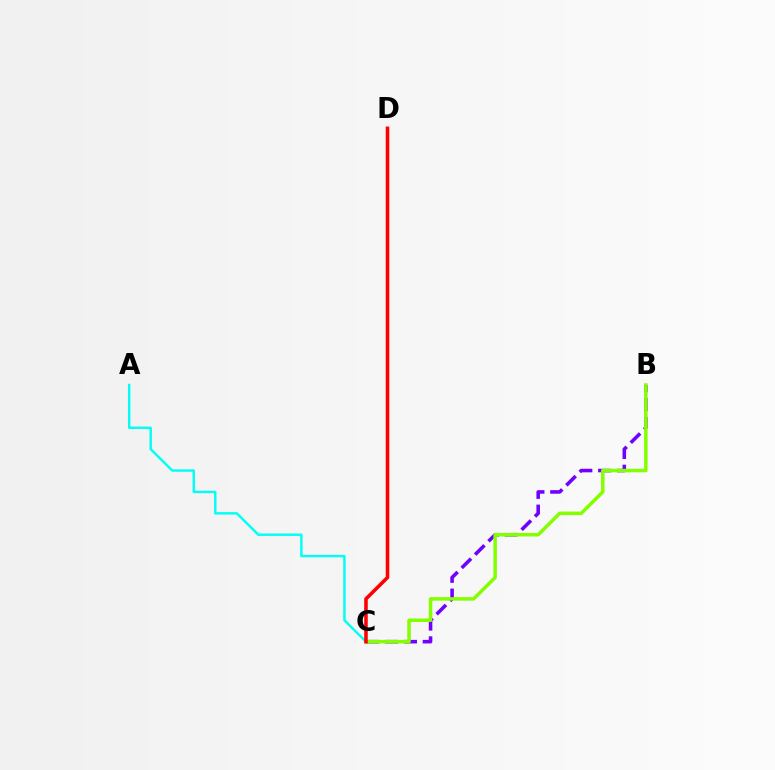{('B', 'C'): [{'color': '#7200ff', 'line_style': 'dashed', 'thickness': 2.57}, {'color': '#84ff00', 'line_style': 'solid', 'thickness': 2.52}], ('A', 'C'): [{'color': '#00fff6', 'line_style': 'solid', 'thickness': 1.74}], ('C', 'D'): [{'color': '#ff0000', 'line_style': 'solid', 'thickness': 2.56}]}